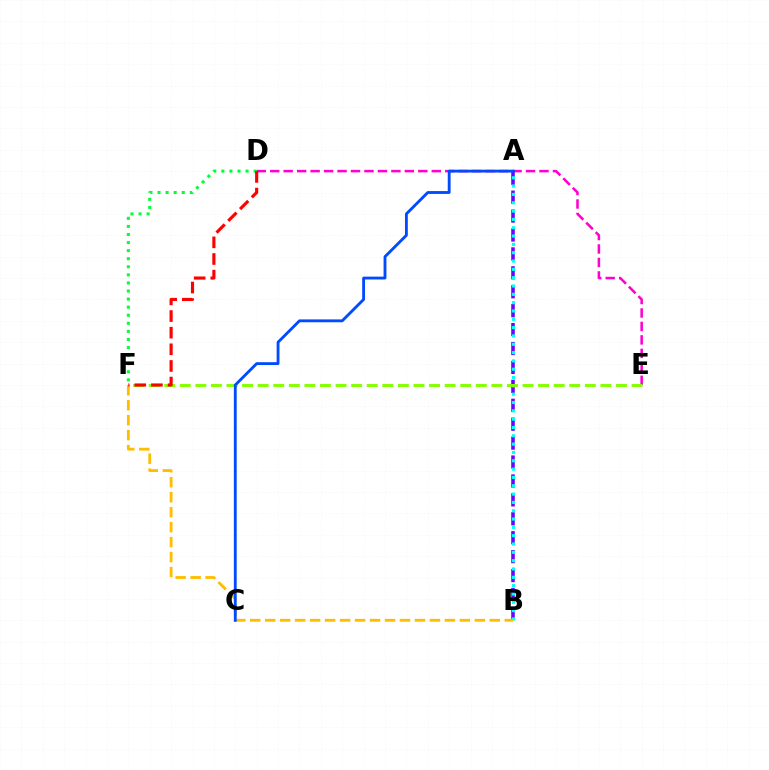{('D', 'E'): [{'color': '#ff00cf', 'line_style': 'dashed', 'thickness': 1.83}], ('A', 'B'): [{'color': '#7200ff', 'line_style': 'dashed', 'thickness': 2.57}, {'color': '#00fff6', 'line_style': 'dotted', 'thickness': 2.26}], ('E', 'F'): [{'color': '#84ff00', 'line_style': 'dashed', 'thickness': 2.12}], ('D', 'F'): [{'color': '#00ff39', 'line_style': 'dotted', 'thickness': 2.19}, {'color': '#ff0000', 'line_style': 'dashed', 'thickness': 2.26}], ('B', 'F'): [{'color': '#ffbd00', 'line_style': 'dashed', 'thickness': 2.03}], ('A', 'C'): [{'color': '#004bff', 'line_style': 'solid', 'thickness': 2.05}]}